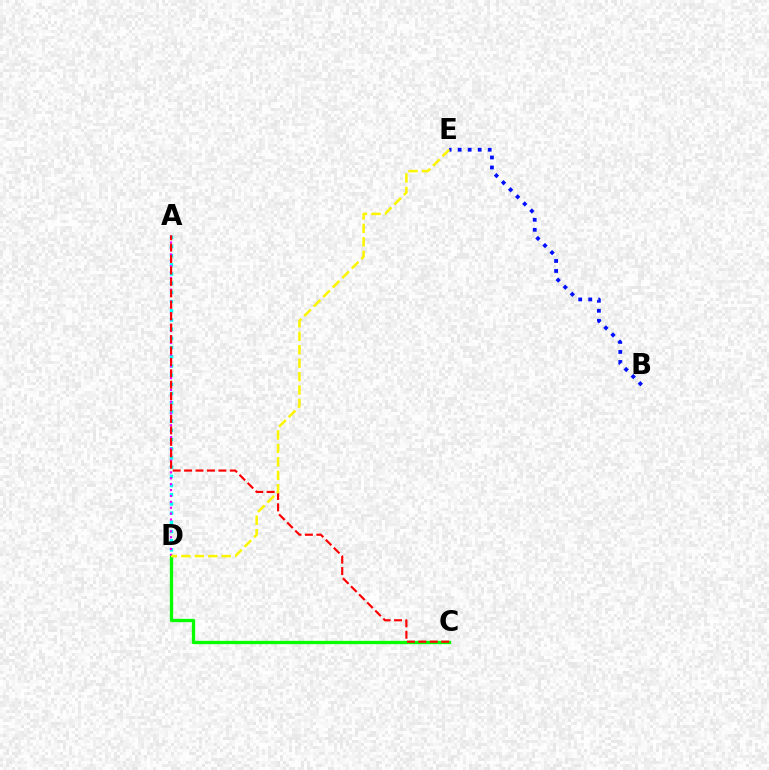{('C', 'D'): [{'color': '#08ff00', 'line_style': 'solid', 'thickness': 2.39}], ('A', 'D'): [{'color': '#00fff6', 'line_style': 'dotted', 'thickness': 2.5}, {'color': '#ee00ff', 'line_style': 'dotted', 'thickness': 1.6}], ('B', 'E'): [{'color': '#0010ff', 'line_style': 'dotted', 'thickness': 2.72}], ('A', 'C'): [{'color': '#ff0000', 'line_style': 'dashed', 'thickness': 1.55}], ('D', 'E'): [{'color': '#fcf500', 'line_style': 'dashed', 'thickness': 1.83}]}